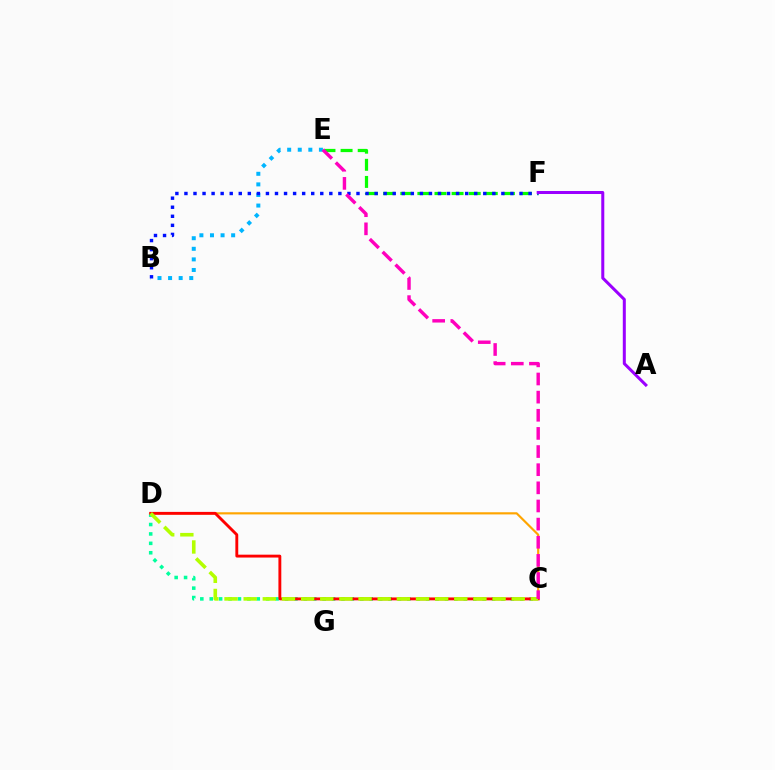{('B', 'E'): [{'color': '#00b5ff', 'line_style': 'dotted', 'thickness': 2.88}], ('E', 'F'): [{'color': '#08ff00', 'line_style': 'dashed', 'thickness': 2.32}], ('C', 'D'): [{'color': '#00ff9d', 'line_style': 'dotted', 'thickness': 2.56}, {'color': '#ffa500', 'line_style': 'solid', 'thickness': 1.56}, {'color': '#ff0000', 'line_style': 'solid', 'thickness': 2.07}, {'color': '#b3ff00', 'line_style': 'dashed', 'thickness': 2.6}], ('B', 'F'): [{'color': '#0010ff', 'line_style': 'dotted', 'thickness': 2.46}], ('C', 'E'): [{'color': '#ff00bd', 'line_style': 'dashed', 'thickness': 2.46}], ('A', 'F'): [{'color': '#9b00ff', 'line_style': 'solid', 'thickness': 2.17}]}